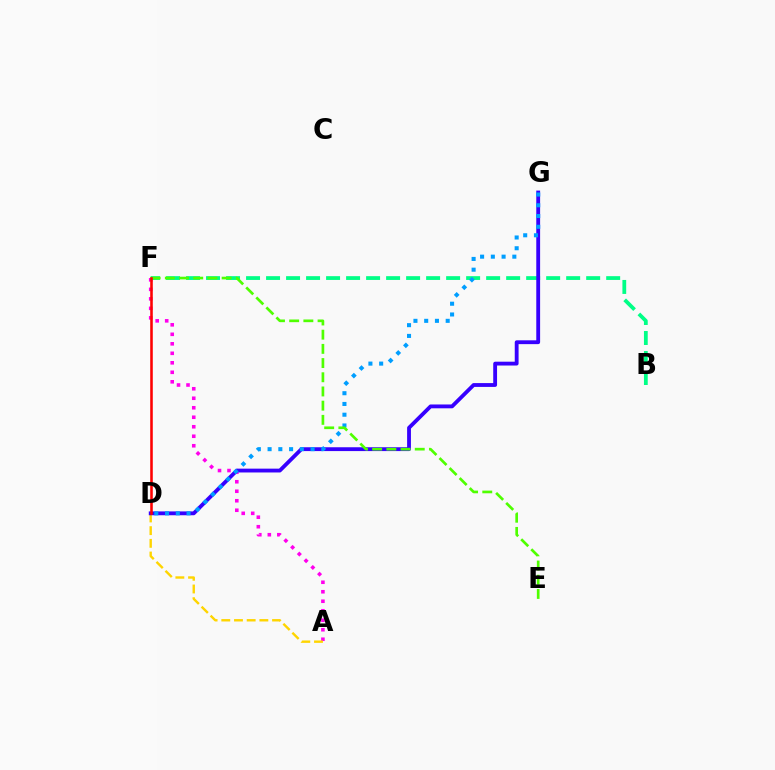{('A', 'F'): [{'color': '#ff00ed', 'line_style': 'dotted', 'thickness': 2.58}], ('B', 'F'): [{'color': '#00ff86', 'line_style': 'dashed', 'thickness': 2.72}], ('A', 'D'): [{'color': '#ffd500', 'line_style': 'dashed', 'thickness': 1.72}], ('D', 'G'): [{'color': '#3700ff', 'line_style': 'solid', 'thickness': 2.76}, {'color': '#009eff', 'line_style': 'dotted', 'thickness': 2.92}], ('E', 'F'): [{'color': '#4fff00', 'line_style': 'dashed', 'thickness': 1.93}], ('D', 'F'): [{'color': '#ff0000', 'line_style': 'solid', 'thickness': 1.85}]}